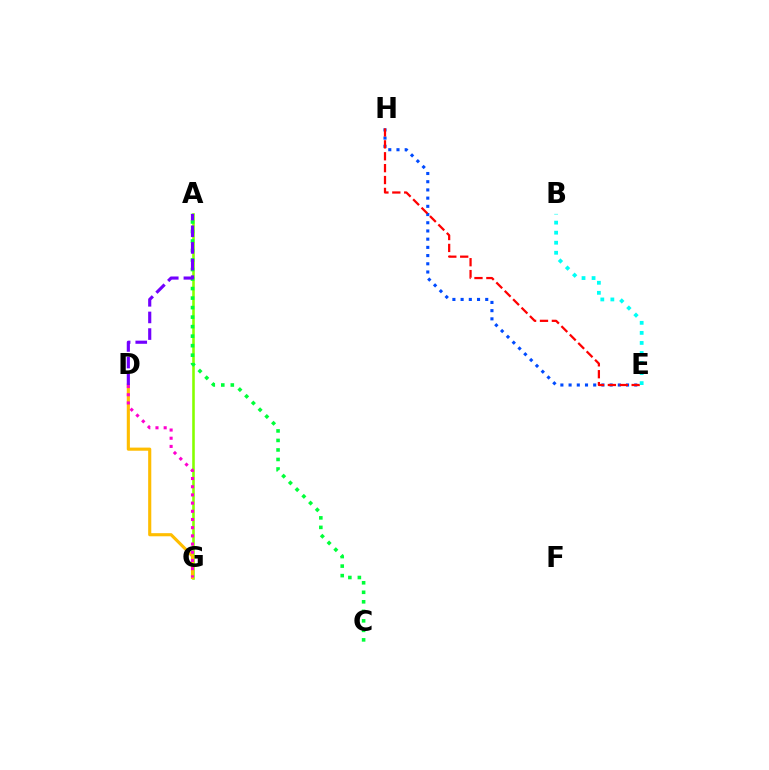{('E', 'H'): [{'color': '#004bff', 'line_style': 'dotted', 'thickness': 2.23}, {'color': '#ff0000', 'line_style': 'dashed', 'thickness': 1.62}], ('A', 'G'): [{'color': '#84ff00', 'line_style': 'solid', 'thickness': 1.86}], ('A', 'C'): [{'color': '#00ff39', 'line_style': 'dotted', 'thickness': 2.59}], ('D', 'G'): [{'color': '#ffbd00', 'line_style': 'solid', 'thickness': 2.25}, {'color': '#ff00cf', 'line_style': 'dotted', 'thickness': 2.23}], ('B', 'E'): [{'color': '#00fff6', 'line_style': 'dotted', 'thickness': 2.73}], ('A', 'D'): [{'color': '#7200ff', 'line_style': 'dashed', 'thickness': 2.26}]}